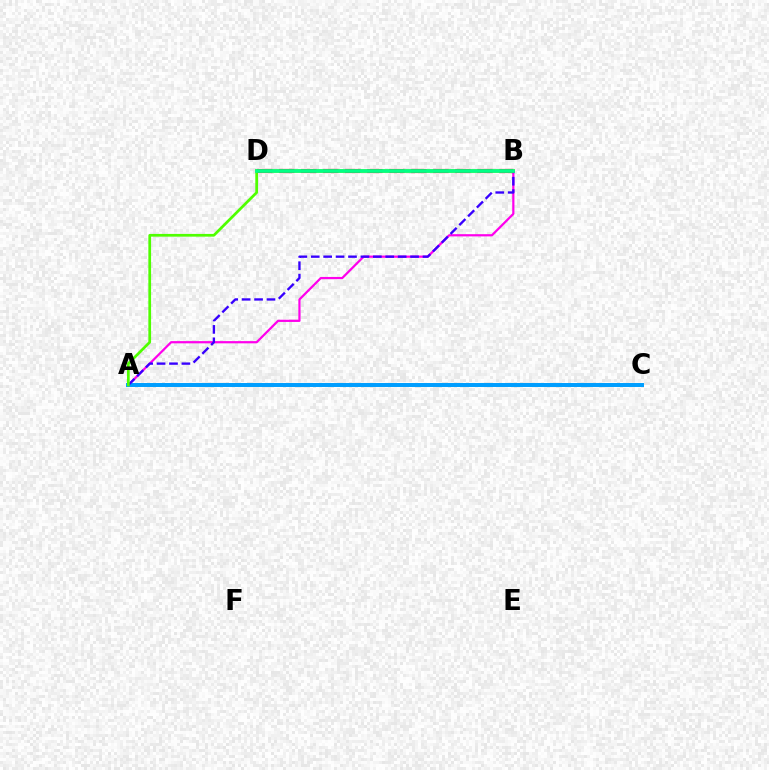{('B', 'D'): [{'color': '#ffd500', 'line_style': 'solid', 'thickness': 2.87}, {'color': '#ff0000', 'line_style': 'dashed', 'thickness': 2.99}, {'color': '#00ff86', 'line_style': 'solid', 'thickness': 2.69}], ('A', 'B'): [{'color': '#ff00ed', 'line_style': 'solid', 'thickness': 1.6}, {'color': '#3700ff', 'line_style': 'dashed', 'thickness': 1.69}], ('A', 'C'): [{'color': '#009eff', 'line_style': 'solid', 'thickness': 2.86}], ('A', 'D'): [{'color': '#4fff00', 'line_style': 'solid', 'thickness': 1.96}]}